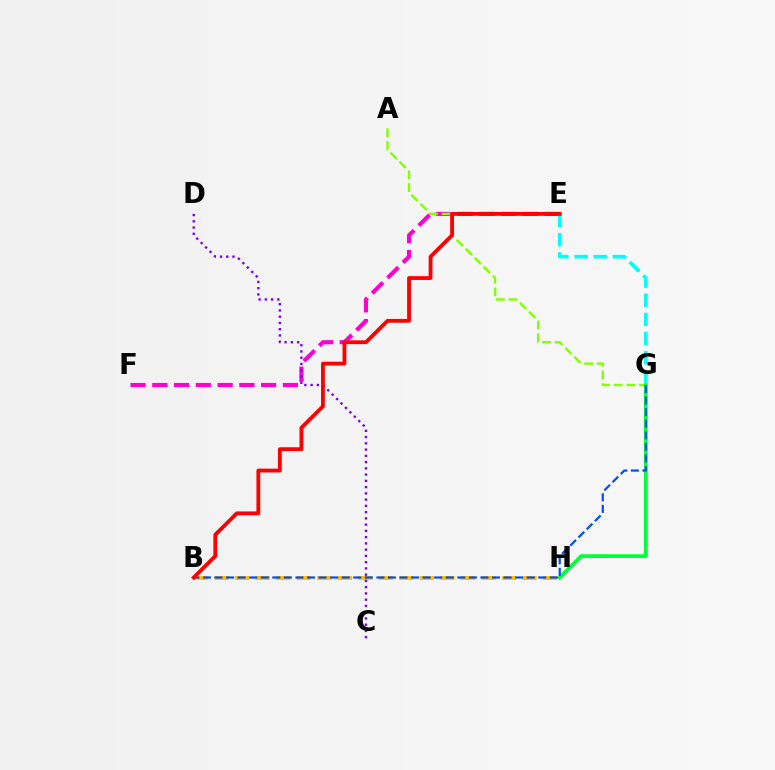{('E', 'F'): [{'color': '#ff00cf', 'line_style': 'dashed', 'thickness': 2.96}], ('B', 'H'): [{'color': '#ffbd00', 'line_style': 'dashed', 'thickness': 2.79}], ('A', 'G'): [{'color': '#84ff00', 'line_style': 'dashed', 'thickness': 1.73}], ('G', 'H'): [{'color': '#00ff39', 'line_style': 'solid', 'thickness': 2.71}], ('C', 'D'): [{'color': '#7200ff', 'line_style': 'dotted', 'thickness': 1.7}], ('E', 'G'): [{'color': '#00fff6', 'line_style': 'dashed', 'thickness': 2.6}], ('B', 'G'): [{'color': '#004bff', 'line_style': 'dashed', 'thickness': 1.57}], ('B', 'E'): [{'color': '#ff0000', 'line_style': 'solid', 'thickness': 2.75}]}